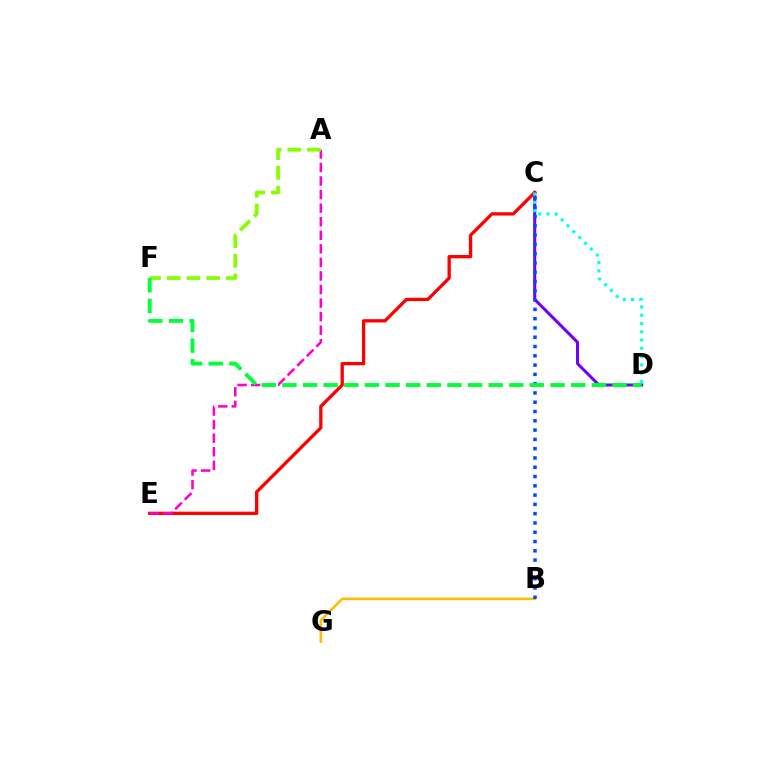{('C', 'D'): [{'color': '#7200ff', 'line_style': 'solid', 'thickness': 2.17}, {'color': '#00fff6', 'line_style': 'dotted', 'thickness': 2.25}], ('C', 'E'): [{'color': '#ff0000', 'line_style': 'solid', 'thickness': 2.38}], ('A', 'E'): [{'color': '#ff00cf', 'line_style': 'dashed', 'thickness': 1.84}], ('A', 'F'): [{'color': '#84ff00', 'line_style': 'dashed', 'thickness': 2.68}], ('B', 'G'): [{'color': '#ffbd00', 'line_style': 'solid', 'thickness': 1.84}], ('B', 'C'): [{'color': '#004bff', 'line_style': 'dotted', 'thickness': 2.52}], ('D', 'F'): [{'color': '#00ff39', 'line_style': 'dashed', 'thickness': 2.8}]}